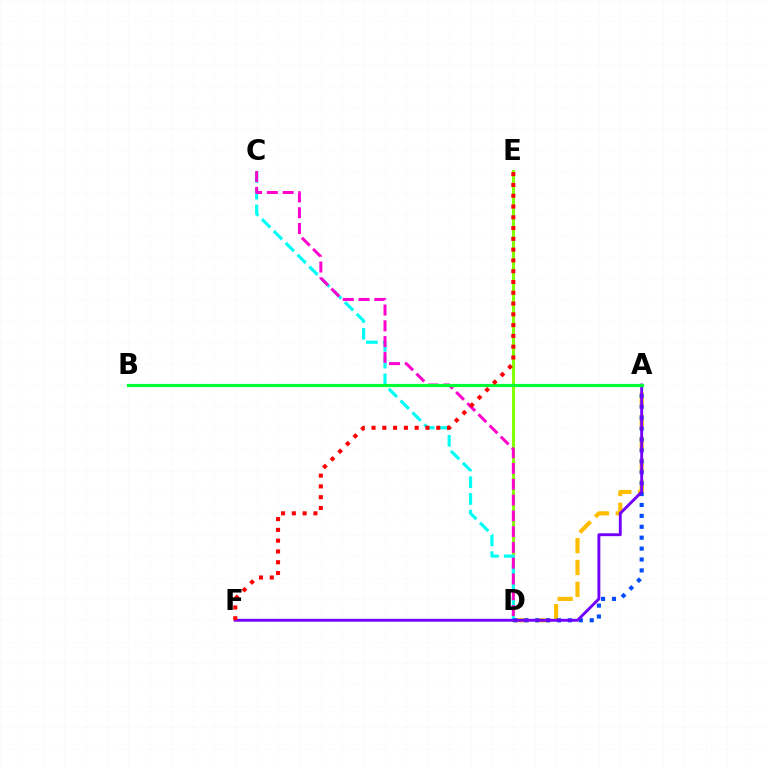{('D', 'E'): [{'color': '#84ff00', 'line_style': 'solid', 'thickness': 2.18}], ('A', 'D'): [{'color': '#ffbd00', 'line_style': 'dashed', 'thickness': 2.97}, {'color': '#004bff', 'line_style': 'dotted', 'thickness': 2.96}], ('C', 'D'): [{'color': '#00fff6', 'line_style': 'dashed', 'thickness': 2.28}, {'color': '#ff00cf', 'line_style': 'dashed', 'thickness': 2.14}], ('A', 'F'): [{'color': '#7200ff', 'line_style': 'solid', 'thickness': 2.07}], ('A', 'B'): [{'color': '#00ff39', 'line_style': 'solid', 'thickness': 2.28}], ('E', 'F'): [{'color': '#ff0000', 'line_style': 'dotted', 'thickness': 2.93}]}